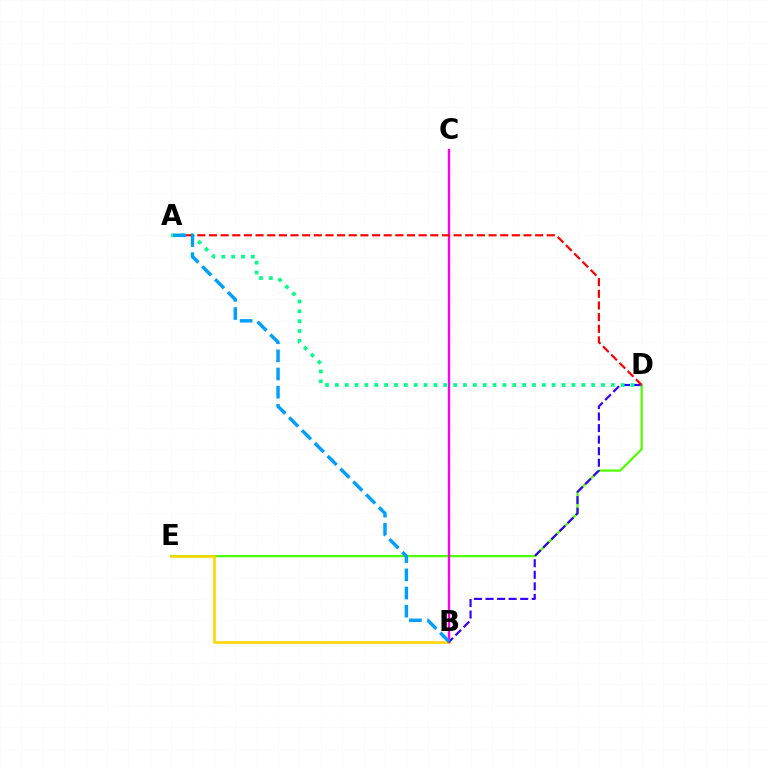{('D', 'E'): [{'color': '#4fff00', 'line_style': 'solid', 'thickness': 1.61}], ('B', 'E'): [{'color': '#ffd500', 'line_style': 'solid', 'thickness': 1.87}], ('B', 'C'): [{'color': '#ff00ed', 'line_style': 'solid', 'thickness': 1.69}], ('B', 'D'): [{'color': '#3700ff', 'line_style': 'dashed', 'thickness': 1.57}], ('A', 'D'): [{'color': '#00ff86', 'line_style': 'dotted', 'thickness': 2.68}, {'color': '#ff0000', 'line_style': 'dashed', 'thickness': 1.58}], ('A', 'B'): [{'color': '#009eff', 'line_style': 'dashed', 'thickness': 2.46}]}